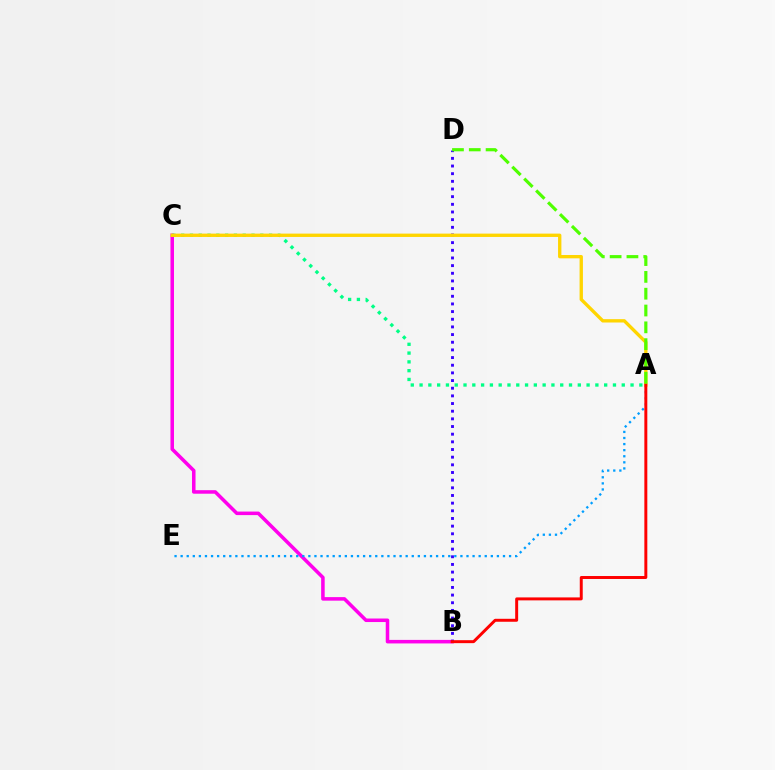{('B', 'C'): [{'color': '#ff00ed', 'line_style': 'solid', 'thickness': 2.54}], ('B', 'D'): [{'color': '#3700ff', 'line_style': 'dotted', 'thickness': 2.08}], ('A', 'C'): [{'color': '#00ff86', 'line_style': 'dotted', 'thickness': 2.39}, {'color': '#ffd500', 'line_style': 'solid', 'thickness': 2.41}], ('A', 'E'): [{'color': '#009eff', 'line_style': 'dotted', 'thickness': 1.65}], ('A', 'B'): [{'color': '#ff0000', 'line_style': 'solid', 'thickness': 2.13}], ('A', 'D'): [{'color': '#4fff00', 'line_style': 'dashed', 'thickness': 2.28}]}